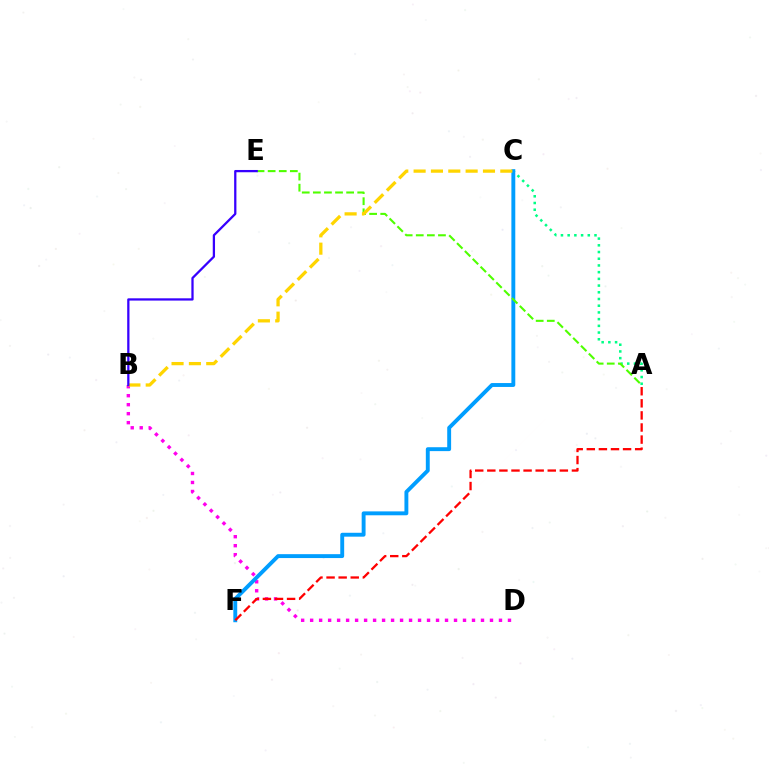{('B', 'D'): [{'color': '#ff00ed', 'line_style': 'dotted', 'thickness': 2.44}], ('A', 'C'): [{'color': '#00ff86', 'line_style': 'dotted', 'thickness': 1.82}], ('C', 'F'): [{'color': '#009eff', 'line_style': 'solid', 'thickness': 2.8}], ('A', 'F'): [{'color': '#ff0000', 'line_style': 'dashed', 'thickness': 1.64}], ('A', 'E'): [{'color': '#4fff00', 'line_style': 'dashed', 'thickness': 1.51}], ('B', 'C'): [{'color': '#ffd500', 'line_style': 'dashed', 'thickness': 2.36}], ('B', 'E'): [{'color': '#3700ff', 'line_style': 'solid', 'thickness': 1.63}]}